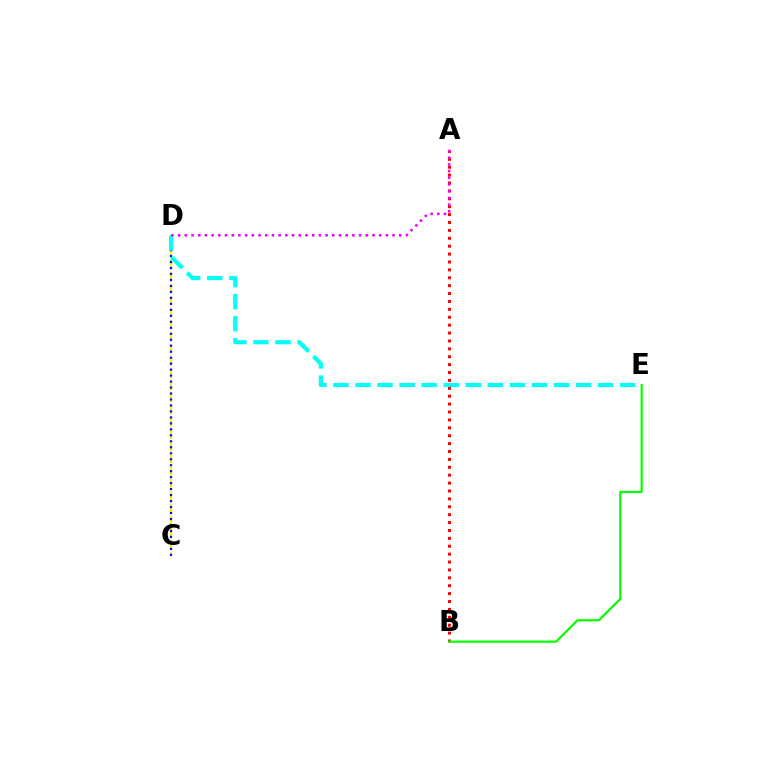{('C', 'D'): [{'color': '#fcf500', 'line_style': 'dashed', 'thickness': 1.66}, {'color': '#0010ff', 'line_style': 'dotted', 'thickness': 1.62}], ('A', 'B'): [{'color': '#ff0000', 'line_style': 'dotted', 'thickness': 2.15}], ('B', 'E'): [{'color': '#08ff00', 'line_style': 'solid', 'thickness': 1.59}], ('D', 'E'): [{'color': '#00fff6', 'line_style': 'dashed', 'thickness': 3.0}], ('A', 'D'): [{'color': '#ee00ff', 'line_style': 'dotted', 'thickness': 1.82}]}